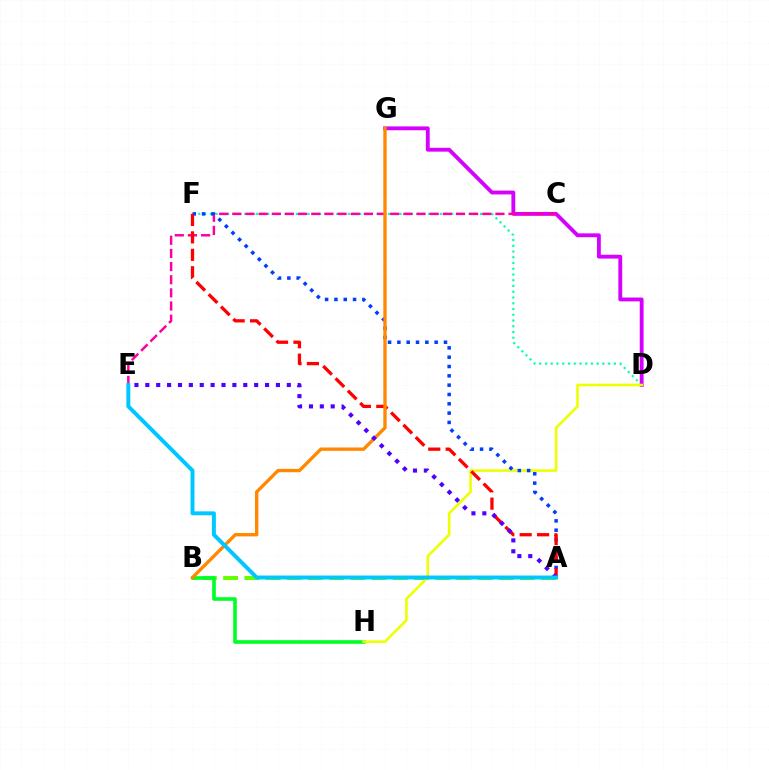{('D', 'F'): [{'color': '#00ffaf', 'line_style': 'dotted', 'thickness': 1.56}], ('D', 'G'): [{'color': '#d600ff', 'line_style': 'solid', 'thickness': 2.77}], ('C', 'E'): [{'color': '#ff00a0', 'line_style': 'dashed', 'thickness': 1.79}], ('A', 'B'): [{'color': '#66ff00', 'line_style': 'dashed', 'thickness': 2.88}], ('B', 'H'): [{'color': '#00ff27', 'line_style': 'solid', 'thickness': 2.61}], ('D', 'H'): [{'color': '#eeff00', 'line_style': 'solid', 'thickness': 1.87}], ('A', 'F'): [{'color': '#003fff', 'line_style': 'dotted', 'thickness': 2.53}, {'color': '#ff0000', 'line_style': 'dashed', 'thickness': 2.37}], ('B', 'G'): [{'color': '#ff8800', 'line_style': 'solid', 'thickness': 2.41}], ('A', 'E'): [{'color': '#4f00ff', 'line_style': 'dotted', 'thickness': 2.96}, {'color': '#00c7ff', 'line_style': 'solid', 'thickness': 2.85}]}